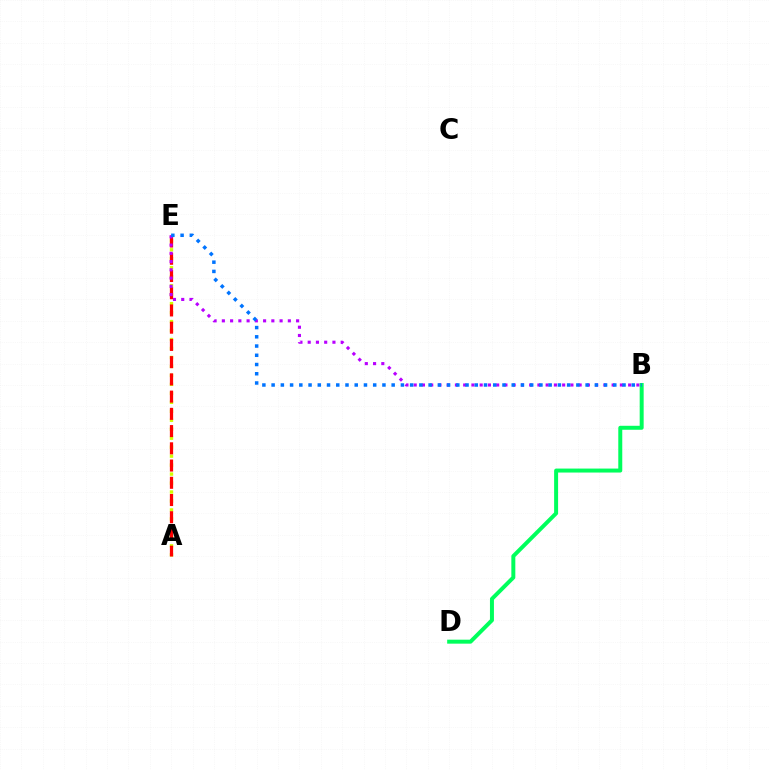{('A', 'E'): [{'color': '#d1ff00', 'line_style': 'dotted', 'thickness': 2.44}, {'color': '#ff0000', 'line_style': 'dashed', 'thickness': 2.34}], ('B', 'E'): [{'color': '#b900ff', 'line_style': 'dotted', 'thickness': 2.24}, {'color': '#0074ff', 'line_style': 'dotted', 'thickness': 2.51}], ('B', 'D'): [{'color': '#00ff5c', 'line_style': 'solid', 'thickness': 2.86}]}